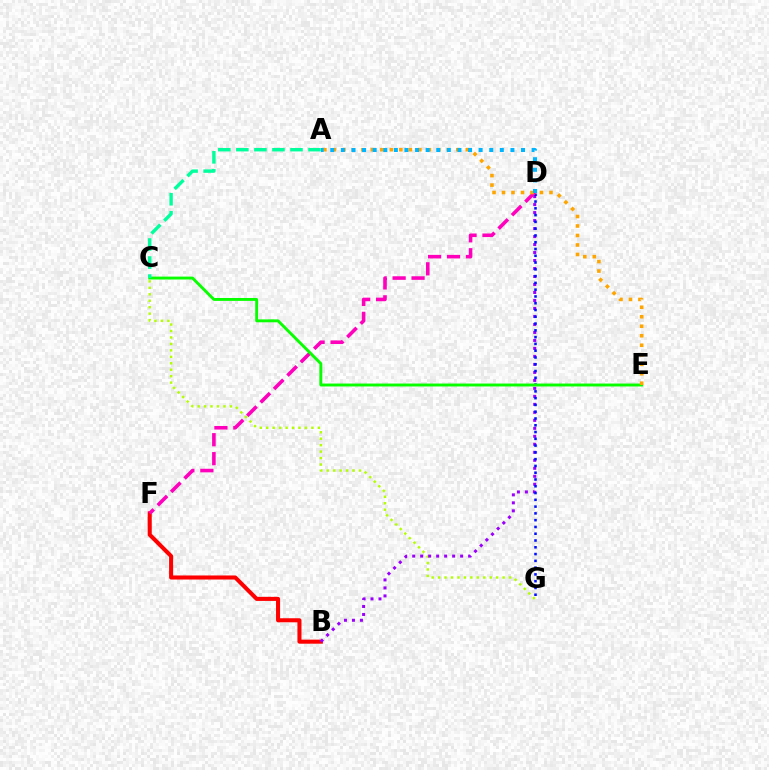{('C', 'G'): [{'color': '#b3ff00', 'line_style': 'dotted', 'thickness': 1.75}], ('B', 'F'): [{'color': '#ff0000', 'line_style': 'solid', 'thickness': 2.92}], ('B', 'D'): [{'color': '#9b00ff', 'line_style': 'dotted', 'thickness': 2.17}], ('D', 'G'): [{'color': '#0010ff', 'line_style': 'dotted', 'thickness': 1.84}], ('D', 'F'): [{'color': '#ff00bd', 'line_style': 'dashed', 'thickness': 2.57}], ('C', 'E'): [{'color': '#08ff00', 'line_style': 'solid', 'thickness': 2.09}], ('A', 'E'): [{'color': '#ffa500', 'line_style': 'dotted', 'thickness': 2.58}], ('A', 'C'): [{'color': '#00ff9d', 'line_style': 'dashed', 'thickness': 2.45}], ('A', 'D'): [{'color': '#00b5ff', 'line_style': 'dotted', 'thickness': 2.88}]}